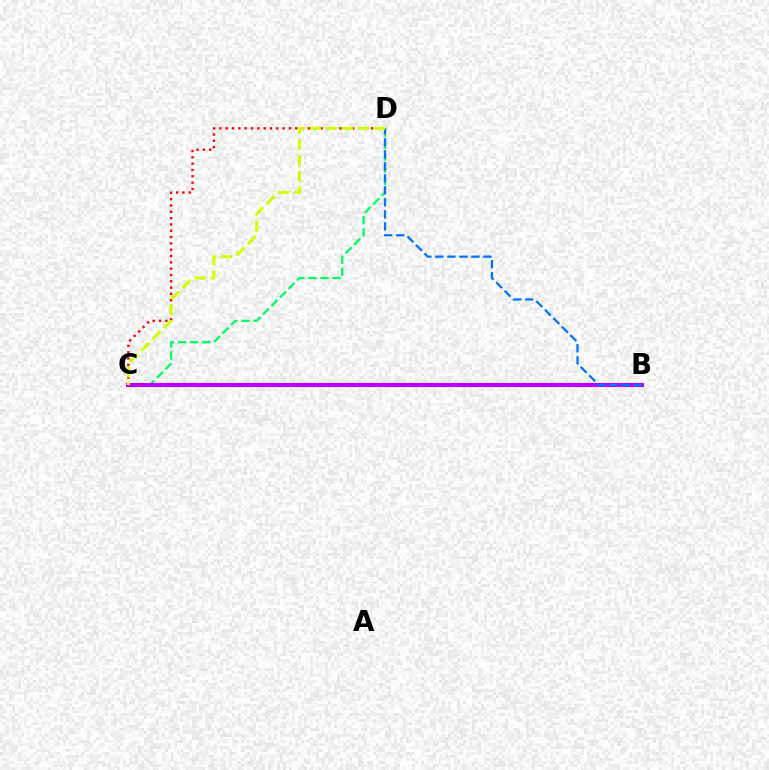{('C', 'D'): [{'color': '#00ff5c', 'line_style': 'dashed', 'thickness': 1.64}, {'color': '#ff0000', 'line_style': 'dotted', 'thickness': 1.72}, {'color': '#d1ff00', 'line_style': 'dashed', 'thickness': 2.17}], ('B', 'C'): [{'color': '#b900ff', 'line_style': 'solid', 'thickness': 2.95}], ('B', 'D'): [{'color': '#0074ff', 'line_style': 'dashed', 'thickness': 1.63}]}